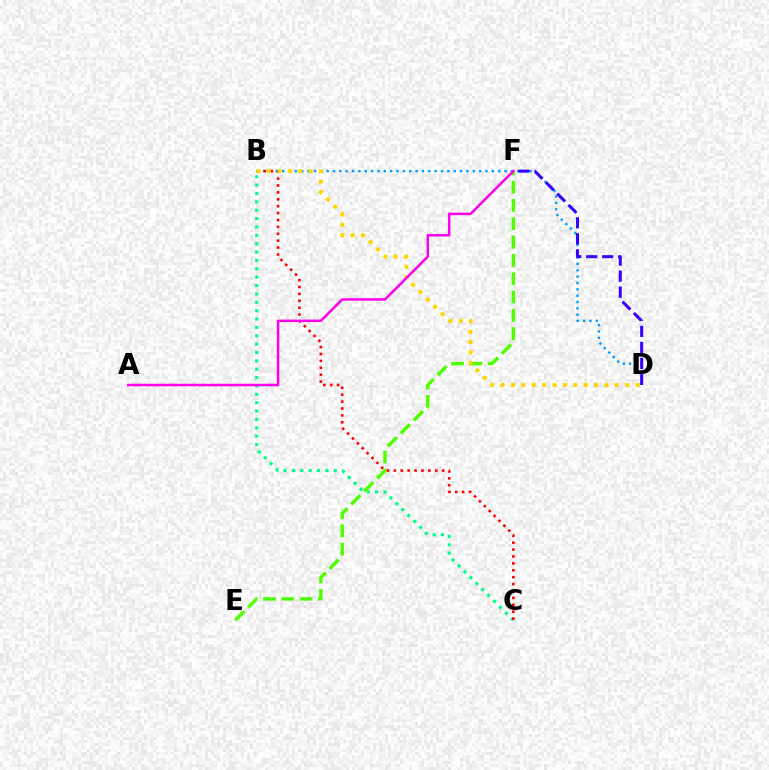{('B', 'D'): [{'color': '#009eff', 'line_style': 'dotted', 'thickness': 1.73}, {'color': '#ffd500', 'line_style': 'dotted', 'thickness': 2.83}], ('D', 'F'): [{'color': '#3700ff', 'line_style': 'dashed', 'thickness': 2.18}], ('B', 'C'): [{'color': '#00ff86', 'line_style': 'dotted', 'thickness': 2.27}, {'color': '#ff0000', 'line_style': 'dotted', 'thickness': 1.87}], ('E', 'F'): [{'color': '#4fff00', 'line_style': 'dashed', 'thickness': 2.49}], ('A', 'F'): [{'color': '#ff00ed', 'line_style': 'solid', 'thickness': 1.8}]}